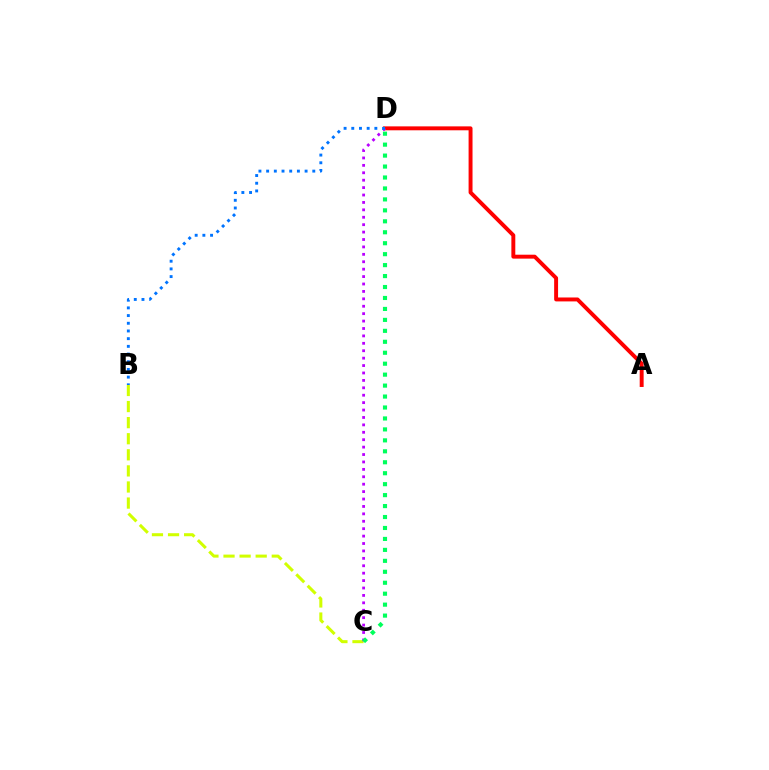{('B', 'C'): [{'color': '#d1ff00', 'line_style': 'dashed', 'thickness': 2.19}], ('A', 'D'): [{'color': '#ff0000', 'line_style': 'solid', 'thickness': 2.83}], ('C', 'D'): [{'color': '#b900ff', 'line_style': 'dotted', 'thickness': 2.01}, {'color': '#00ff5c', 'line_style': 'dotted', 'thickness': 2.98}], ('B', 'D'): [{'color': '#0074ff', 'line_style': 'dotted', 'thickness': 2.09}]}